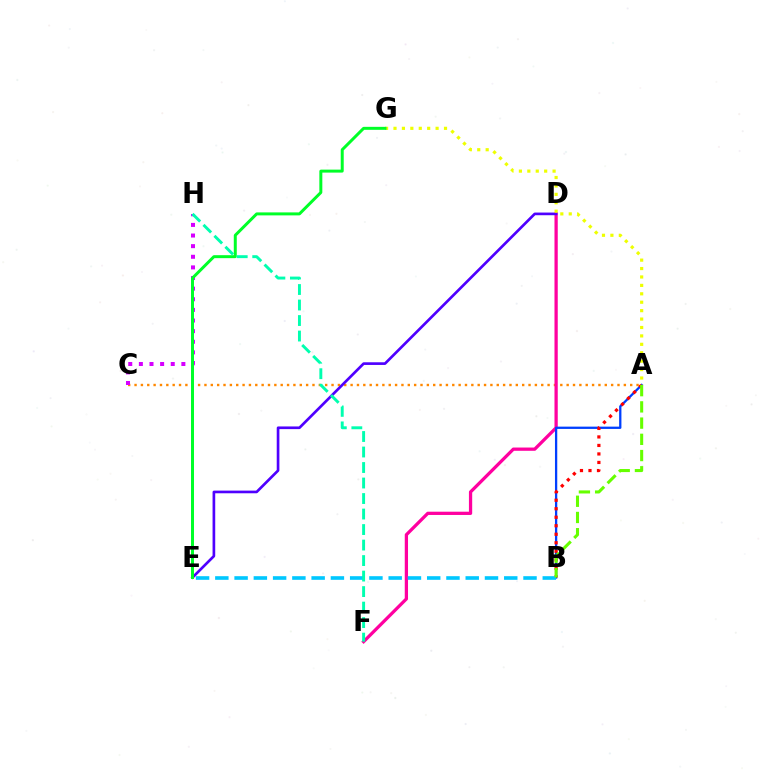{('A', 'C'): [{'color': '#ff8800', 'line_style': 'dotted', 'thickness': 1.73}], ('D', 'F'): [{'color': '#ff00a0', 'line_style': 'solid', 'thickness': 2.35}], ('D', 'E'): [{'color': '#4f00ff', 'line_style': 'solid', 'thickness': 1.92}], ('A', 'B'): [{'color': '#003fff', 'line_style': 'solid', 'thickness': 1.65}, {'color': '#ff0000', 'line_style': 'dotted', 'thickness': 2.31}, {'color': '#66ff00', 'line_style': 'dashed', 'thickness': 2.2}], ('C', 'H'): [{'color': '#d600ff', 'line_style': 'dotted', 'thickness': 2.89}], ('B', 'E'): [{'color': '#00c7ff', 'line_style': 'dashed', 'thickness': 2.62}], ('A', 'G'): [{'color': '#eeff00', 'line_style': 'dotted', 'thickness': 2.29}], ('E', 'G'): [{'color': '#00ff27', 'line_style': 'solid', 'thickness': 2.15}], ('F', 'H'): [{'color': '#00ffaf', 'line_style': 'dashed', 'thickness': 2.11}]}